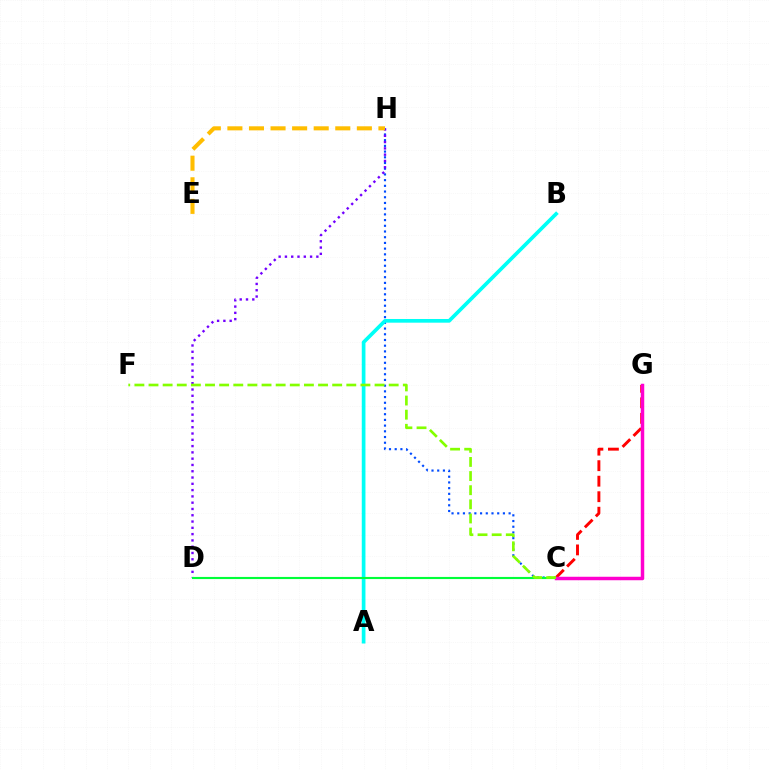{('C', 'H'): [{'color': '#004bff', 'line_style': 'dotted', 'thickness': 1.55}], ('D', 'H'): [{'color': '#7200ff', 'line_style': 'dotted', 'thickness': 1.71}], ('A', 'B'): [{'color': '#00fff6', 'line_style': 'solid', 'thickness': 2.65}], ('C', 'D'): [{'color': '#00ff39', 'line_style': 'solid', 'thickness': 1.54}], ('C', 'G'): [{'color': '#ff0000', 'line_style': 'dashed', 'thickness': 2.11}, {'color': '#ff00cf', 'line_style': 'solid', 'thickness': 2.5}], ('E', 'H'): [{'color': '#ffbd00', 'line_style': 'dashed', 'thickness': 2.93}], ('C', 'F'): [{'color': '#84ff00', 'line_style': 'dashed', 'thickness': 1.92}]}